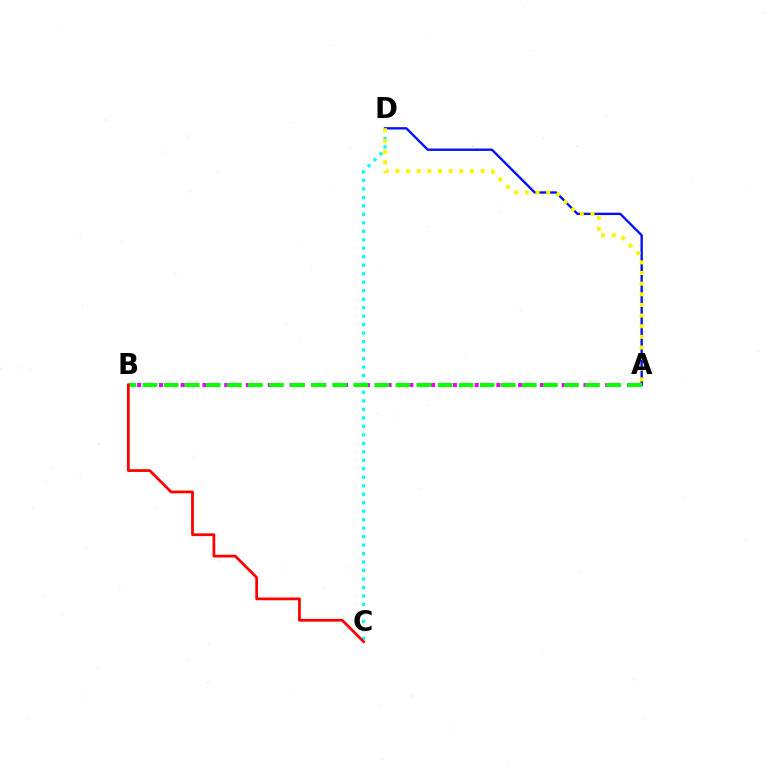{('A', 'D'): [{'color': '#0010ff', 'line_style': 'solid', 'thickness': 1.7}, {'color': '#fcf500', 'line_style': 'dotted', 'thickness': 2.89}], ('A', 'B'): [{'color': '#ee00ff', 'line_style': 'dotted', 'thickness': 2.96}, {'color': '#08ff00', 'line_style': 'dashed', 'thickness': 2.86}], ('C', 'D'): [{'color': '#00fff6', 'line_style': 'dotted', 'thickness': 2.3}], ('B', 'C'): [{'color': '#ff0000', 'line_style': 'solid', 'thickness': 1.99}]}